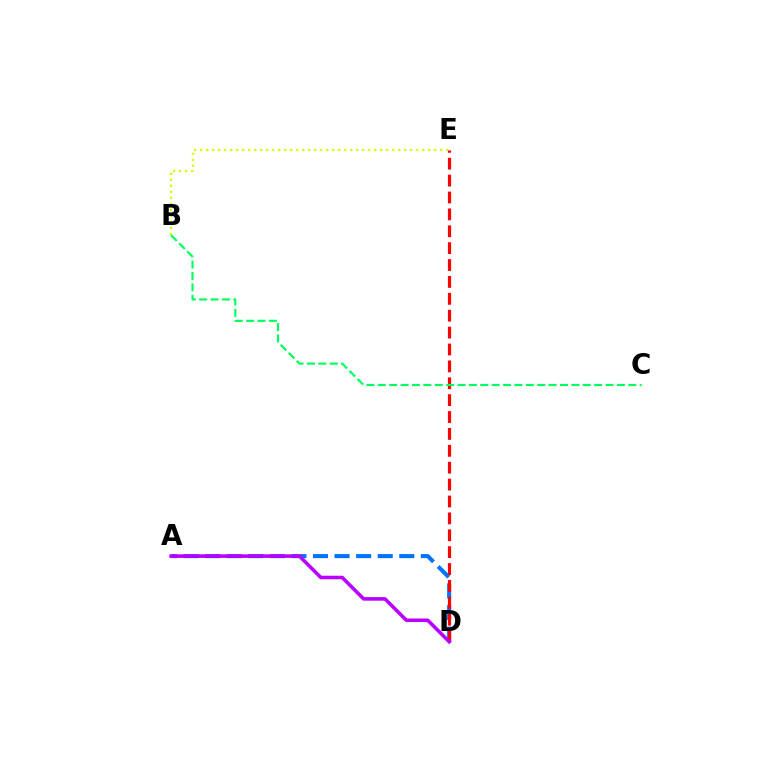{('B', 'E'): [{'color': '#d1ff00', 'line_style': 'dotted', 'thickness': 1.63}], ('A', 'D'): [{'color': '#0074ff', 'line_style': 'dashed', 'thickness': 2.93}, {'color': '#b900ff', 'line_style': 'solid', 'thickness': 2.56}], ('D', 'E'): [{'color': '#ff0000', 'line_style': 'dashed', 'thickness': 2.29}], ('B', 'C'): [{'color': '#00ff5c', 'line_style': 'dashed', 'thickness': 1.55}]}